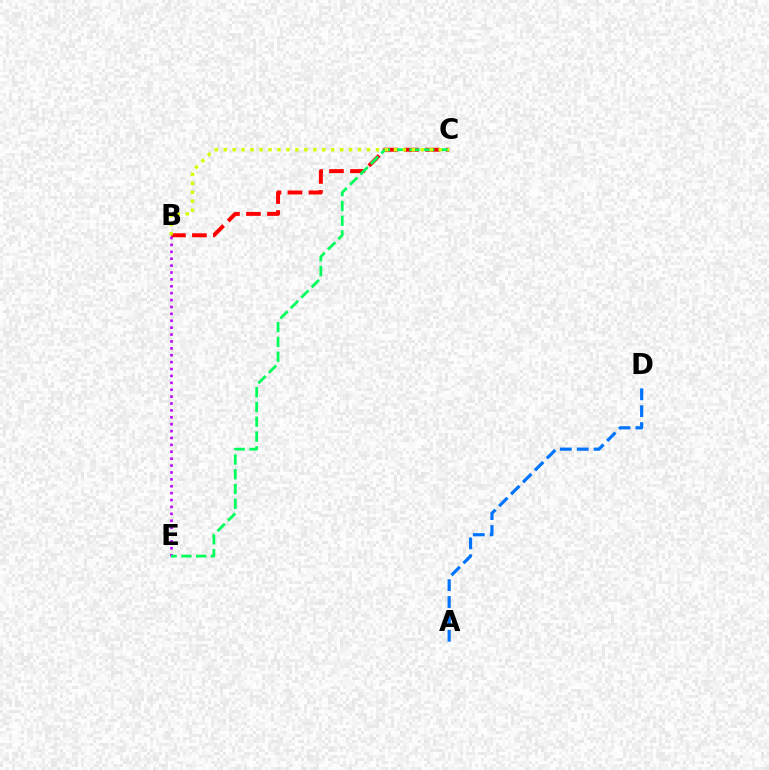{('A', 'D'): [{'color': '#0074ff', 'line_style': 'dashed', 'thickness': 2.29}], ('B', 'C'): [{'color': '#ff0000', 'line_style': 'dashed', 'thickness': 2.85}, {'color': '#d1ff00', 'line_style': 'dotted', 'thickness': 2.43}], ('B', 'E'): [{'color': '#b900ff', 'line_style': 'dotted', 'thickness': 1.87}], ('C', 'E'): [{'color': '#00ff5c', 'line_style': 'dashed', 'thickness': 2.01}]}